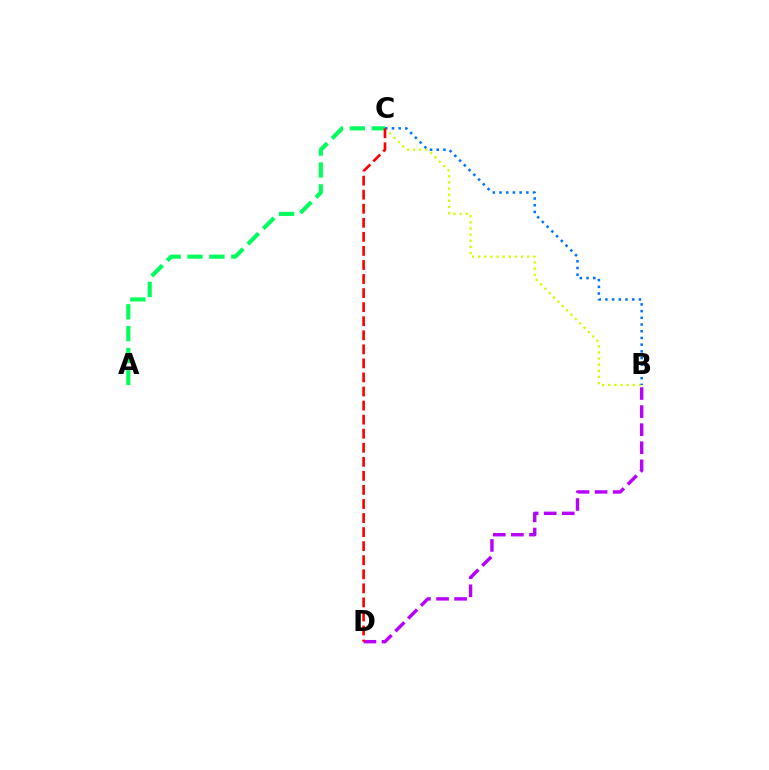{('A', 'C'): [{'color': '#00ff5c', 'line_style': 'dashed', 'thickness': 2.97}], ('B', 'C'): [{'color': '#d1ff00', 'line_style': 'dotted', 'thickness': 1.67}, {'color': '#0074ff', 'line_style': 'dotted', 'thickness': 1.82}], ('B', 'D'): [{'color': '#b900ff', 'line_style': 'dashed', 'thickness': 2.45}], ('C', 'D'): [{'color': '#ff0000', 'line_style': 'dashed', 'thickness': 1.91}]}